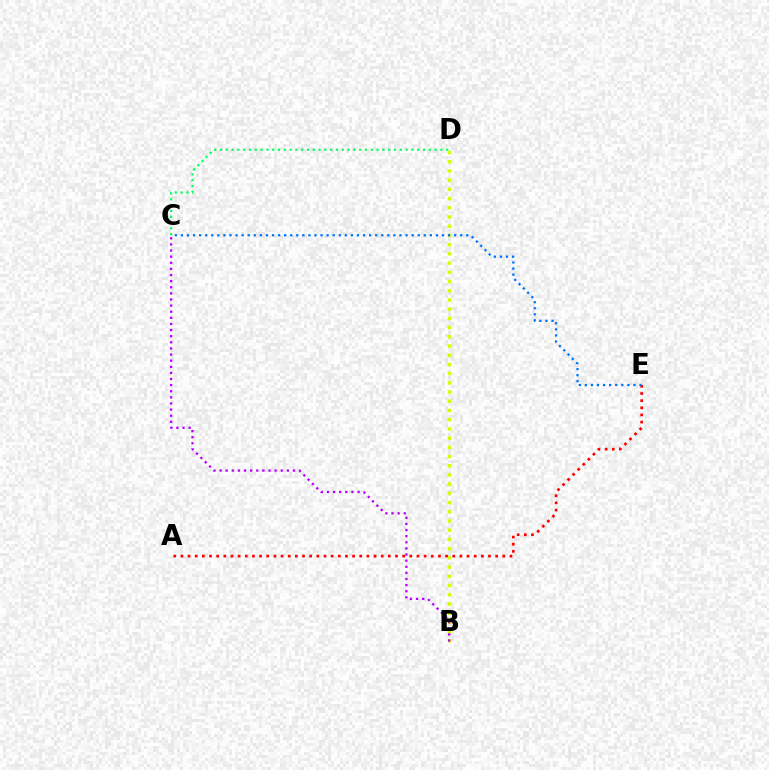{('B', 'D'): [{'color': '#d1ff00', 'line_style': 'dotted', 'thickness': 2.5}], ('A', 'E'): [{'color': '#ff0000', 'line_style': 'dotted', 'thickness': 1.94}], ('C', 'D'): [{'color': '#00ff5c', 'line_style': 'dotted', 'thickness': 1.58}], ('B', 'C'): [{'color': '#b900ff', 'line_style': 'dotted', 'thickness': 1.66}], ('C', 'E'): [{'color': '#0074ff', 'line_style': 'dotted', 'thickness': 1.65}]}